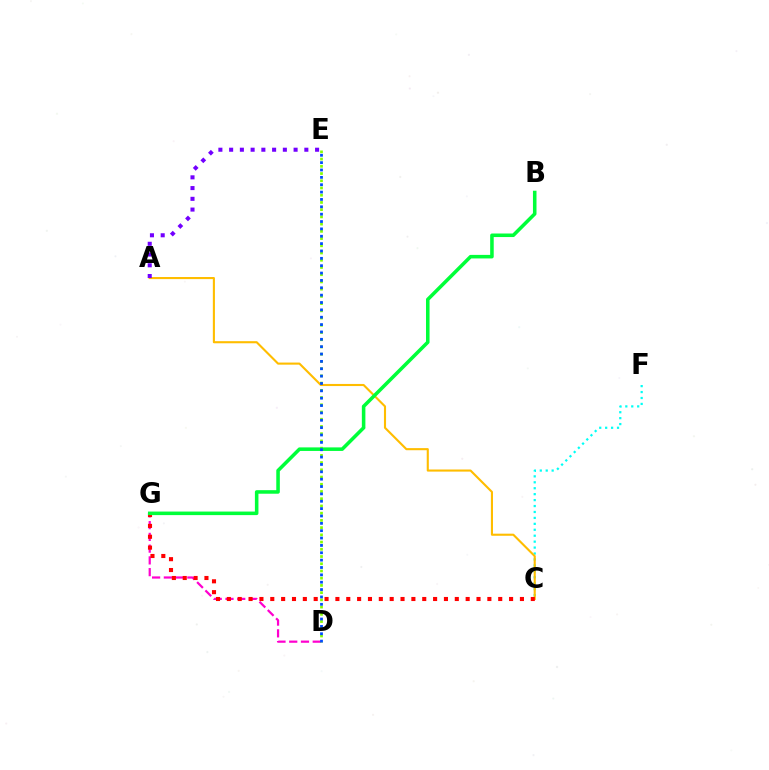{('C', 'F'): [{'color': '#00fff6', 'line_style': 'dotted', 'thickness': 1.61}], ('D', 'G'): [{'color': '#ff00cf', 'line_style': 'dashed', 'thickness': 1.6}], ('D', 'E'): [{'color': '#84ff00', 'line_style': 'dotted', 'thickness': 1.96}, {'color': '#004bff', 'line_style': 'dotted', 'thickness': 2.0}], ('A', 'C'): [{'color': '#ffbd00', 'line_style': 'solid', 'thickness': 1.52}], ('C', 'G'): [{'color': '#ff0000', 'line_style': 'dotted', 'thickness': 2.95}], ('B', 'G'): [{'color': '#00ff39', 'line_style': 'solid', 'thickness': 2.56}], ('A', 'E'): [{'color': '#7200ff', 'line_style': 'dotted', 'thickness': 2.92}]}